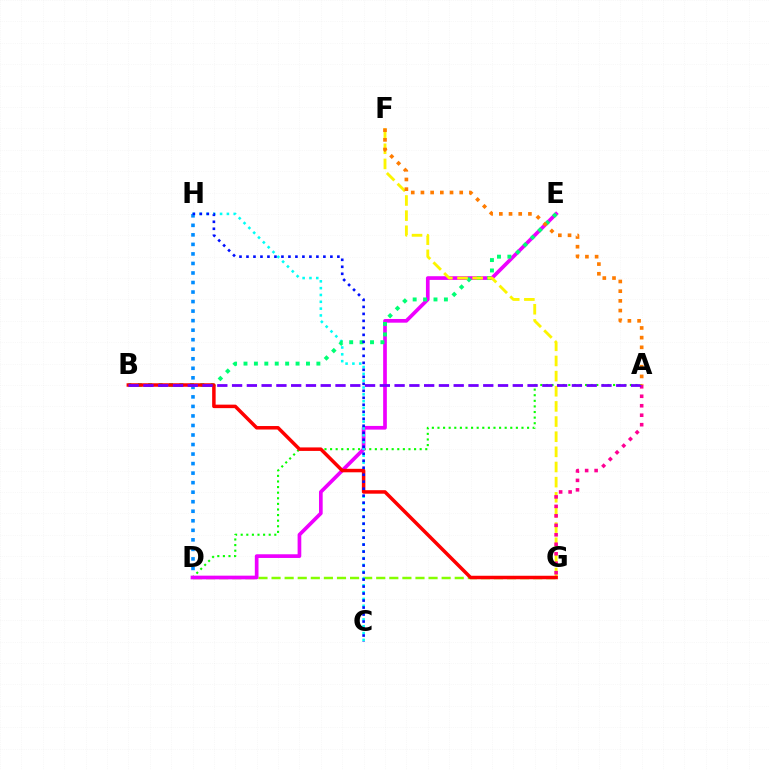{('D', 'G'): [{'color': '#84ff00', 'line_style': 'dashed', 'thickness': 1.78}], ('D', 'H'): [{'color': '#008cff', 'line_style': 'dotted', 'thickness': 2.59}], ('A', 'D'): [{'color': '#08ff00', 'line_style': 'dotted', 'thickness': 1.52}], ('D', 'E'): [{'color': '#ee00ff', 'line_style': 'solid', 'thickness': 2.65}], ('C', 'H'): [{'color': '#00fff6', 'line_style': 'dotted', 'thickness': 1.85}, {'color': '#0010ff', 'line_style': 'dotted', 'thickness': 1.9}], ('B', 'E'): [{'color': '#00ff74', 'line_style': 'dotted', 'thickness': 2.83}], ('F', 'G'): [{'color': '#fcf500', 'line_style': 'dashed', 'thickness': 2.06}], ('B', 'G'): [{'color': '#ff0000', 'line_style': 'solid', 'thickness': 2.52}], ('A', 'G'): [{'color': '#ff0094', 'line_style': 'dotted', 'thickness': 2.58}], ('A', 'B'): [{'color': '#7200ff', 'line_style': 'dashed', 'thickness': 2.01}], ('A', 'F'): [{'color': '#ff7c00', 'line_style': 'dotted', 'thickness': 2.63}]}